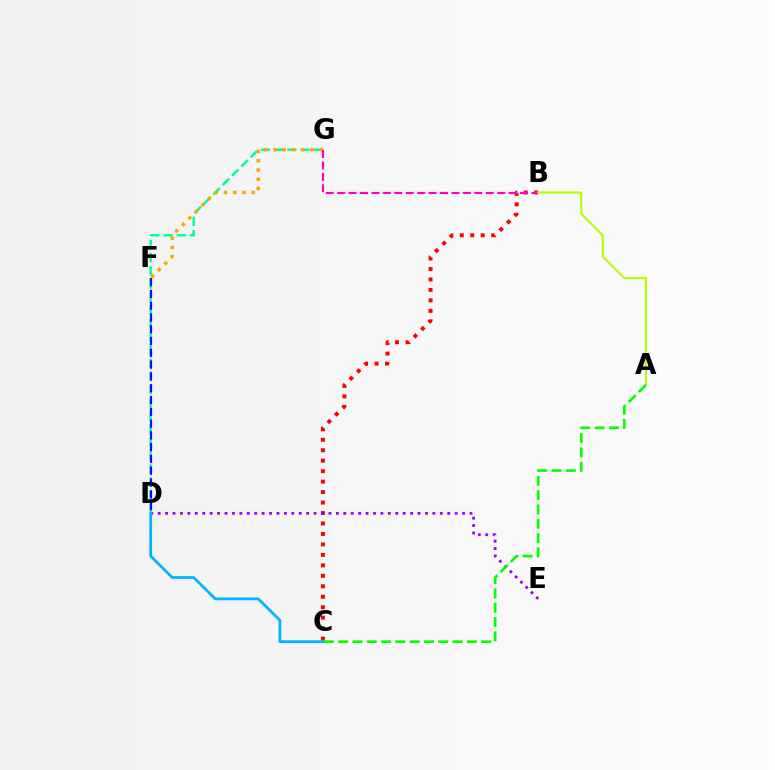{('D', 'G'): [{'color': '#00ff9d', 'line_style': 'dashed', 'thickness': 1.79}], ('D', 'F'): [{'color': '#0010ff', 'line_style': 'dashed', 'thickness': 1.6}], ('F', 'G'): [{'color': '#ffa500', 'line_style': 'dotted', 'thickness': 2.51}], ('B', 'C'): [{'color': '#ff0000', 'line_style': 'dotted', 'thickness': 2.84}], ('B', 'G'): [{'color': '#ff00bd', 'line_style': 'dashed', 'thickness': 1.55}], ('A', 'B'): [{'color': '#b3ff00', 'line_style': 'solid', 'thickness': 1.51}], ('D', 'E'): [{'color': '#9b00ff', 'line_style': 'dotted', 'thickness': 2.02}], ('C', 'D'): [{'color': '#00b5ff', 'line_style': 'solid', 'thickness': 1.99}], ('A', 'C'): [{'color': '#08ff00', 'line_style': 'dashed', 'thickness': 1.94}]}